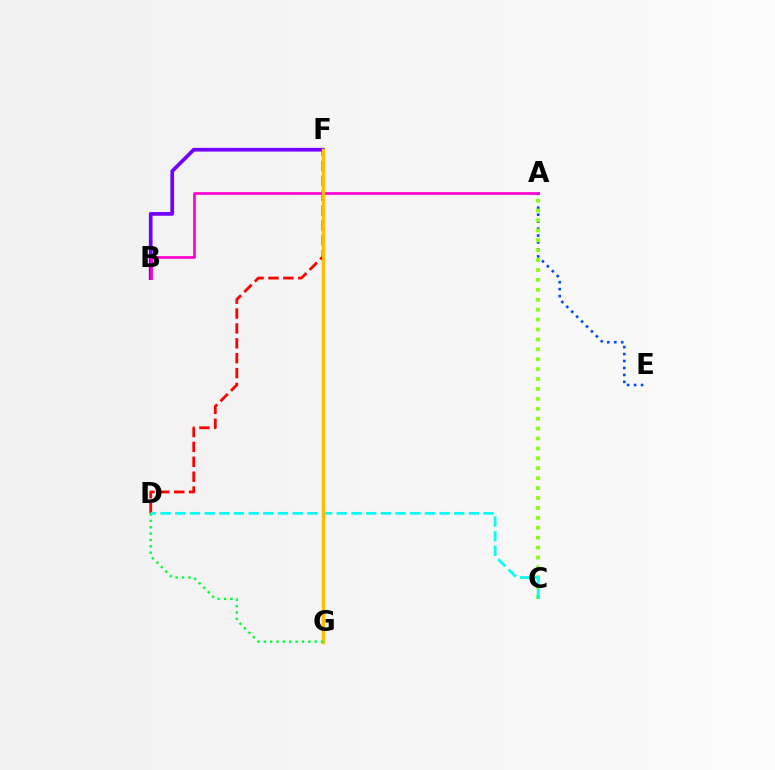{('A', 'E'): [{'color': '#004bff', 'line_style': 'dotted', 'thickness': 1.89}], ('D', 'F'): [{'color': '#ff0000', 'line_style': 'dashed', 'thickness': 2.02}], ('A', 'C'): [{'color': '#84ff00', 'line_style': 'dotted', 'thickness': 2.69}], ('C', 'D'): [{'color': '#00fff6', 'line_style': 'dashed', 'thickness': 1.99}], ('B', 'F'): [{'color': '#7200ff', 'line_style': 'solid', 'thickness': 2.66}], ('A', 'B'): [{'color': '#ff00cf', 'line_style': 'solid', 'thickness': 1.95}], ('F', 'G'): [{'color': '#ffbd00', 'line_style': 'solid', 'thickness': 2.49}], ('D', 'G'): [{'color': '#00ff39', 'line_style': 'dotted', 'thickness': 1.73}]}